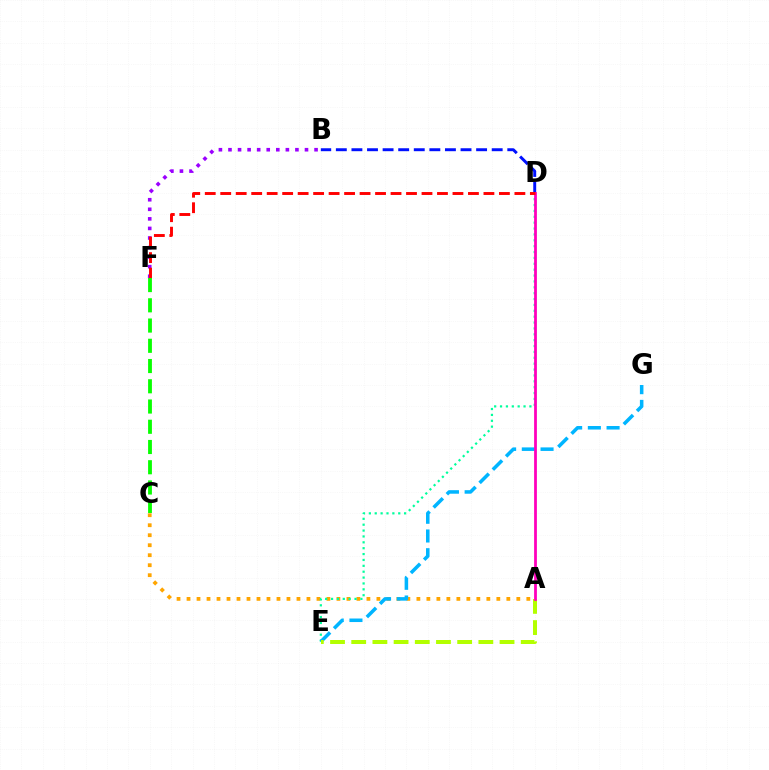{('B', 'D'): [{'color': '#0010ff', 'line_style': 'dashed', 'thickness': 2.12}], ('A', 'C'): [{'color': '#ffa500', 'line_style': 'dotted', 'thickness': 2.72}], ('B', 'F'): [{'color': '#9b00ff', 'line_style': 'dotted', 'thickness': 2.6}], ('D', 'E'): [{'color': '#00ff9d', 'line_style': 'dotted', 'thickness': 1.6}], ('E', 'G'): [{'color': '#00b5ff', 'line_style': 'dashed', 'thickness': 2.54}], ('A', 'E'): [{'color': '#b3ff00', 'line_style': 'dashed', 'thickness': 2.88}], ('A', 'D'): [{'color': '#ff00bd', 'line_style': 'solid', 'thickness': 2.0}], ('D', 'F'): [{'color': '#ff0000', 'line_style': 'dashed', 'thickness': 2.1}], ('C', 'F'): [{'color': '#08ff00', 'line_style': 'dashed', 'thickness': 2.75}]}